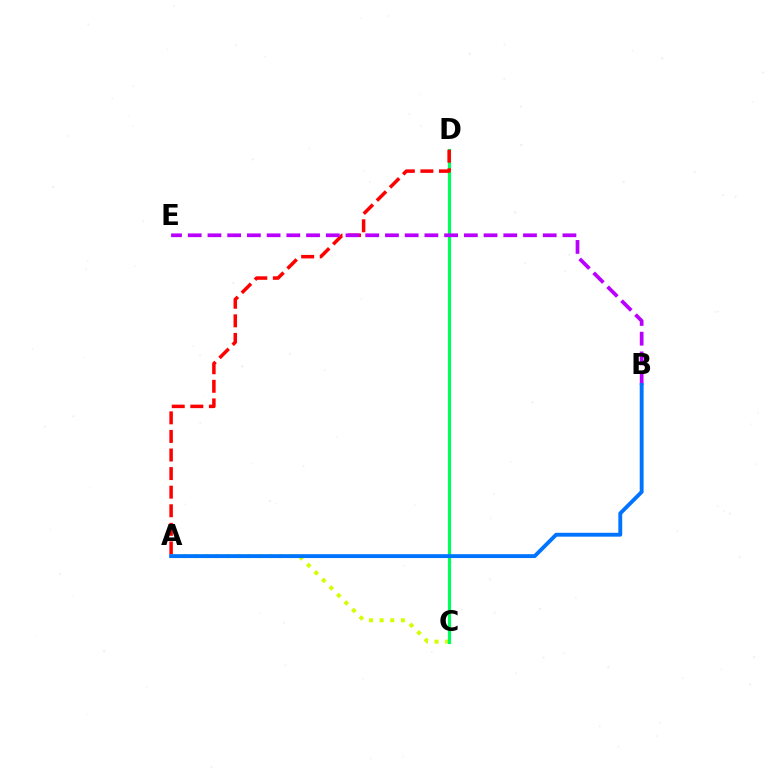{('A', 'C'): [{'color': '#d1ff00', 'line_style': 'dotted', 'thickness': 2.89}], ('C', 'D'): [{'color': '#00ff5c', 'line_style': 'solid', 'thickness': 2.29}], ('A', 'D'): [{'color': '#ff0000', 'line_style': 'dashed', 'thickness': 2.52}], ('B', 'E'): [{'color': '#b900ff', 'line_style': 'dashed', 'thickness': 2.68}], ('A', 'B'): [{'color': '#0074ff', 'line_style': 'solid', 'thickness': 2.79}]}